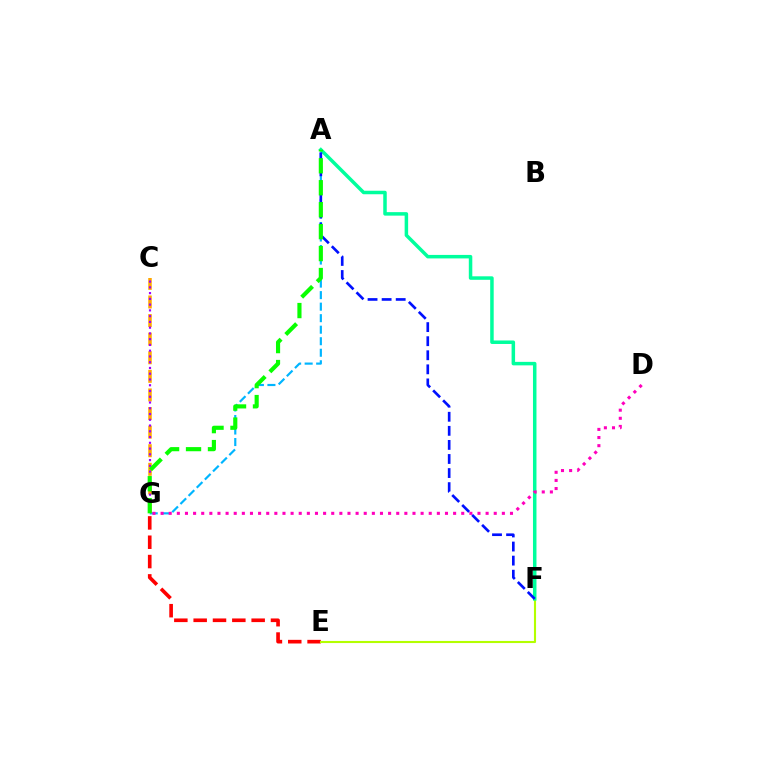{('E', 'G'): [{'color': '#ff0000', 'line_style': 'dashed', 'thickness': 2.63}], ('E', 'F'): [{'color': '#b3ff00', 'line_style': 'solid', 'thickness': 1.52}], ('A', 'G'): [{'color': '#00b5ff', 'line_style': 'dashed', 'thickness': 1.57}, {'color': '#08ff00', 'line_style': 'dashed', 'thickness': 2.98}], ('A', 'F'): [{'color': '#00ff9d', 'line_style': 'solid', 'thickness': 2.52}, {'color': '#0010ff', 'line_style': 'dashed', 'thickness': 1.91}], ('D', 'G'): [{'color': '#ff00bd', 'line_style': 'dotted', 'thickness': 2.21}], ('C', 'G'): [{'color': '#ffa500', 'line_style': 'dashed', 'thickness': 2.53}, {'color': '#9b00ff', 'line_style': 'dotted', 'thickness': 1.56}]}